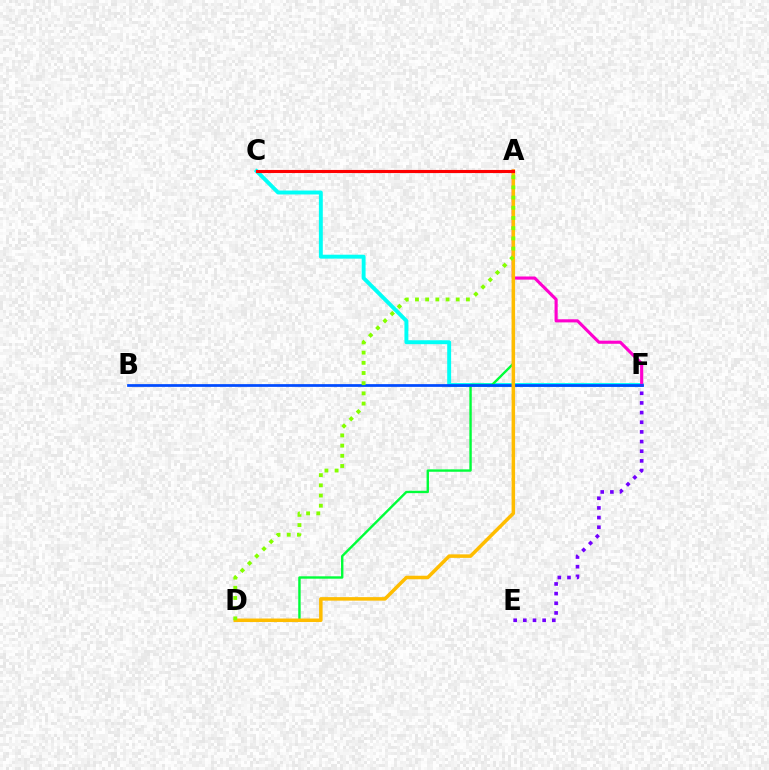{('C', 'F'): [{'color': '#00fff6', 'line_style': 'solid', 'thickness': 2.82}], ('A', 'D'): [{'color': '#00ff39', 'line_style': 'solid', 'thickness': 1.72}, {'color': '#ffbd00', 'line_style': 'solid', 'thickness': 2.54}, {'color': '#84ff00', 'line_style': 'dotted', 'thickness': 2.77}], ('A', 'F'): [{'color': '#ff00cf', 'line_style': 'solid', 'thickness': 2.25}], ('B', 'F'): [{'color': '#004bff', 'line_style': 'solid', 'thickness': 1.97}], ('A', 'C'): [{'color': '#ff0000', 'line_style': 'solid', 'thickness': 2.23}], ('E', 'F'): [{'color': '#7200ff', 'line_style': 'dotted', 'thickness': 2.62}]}